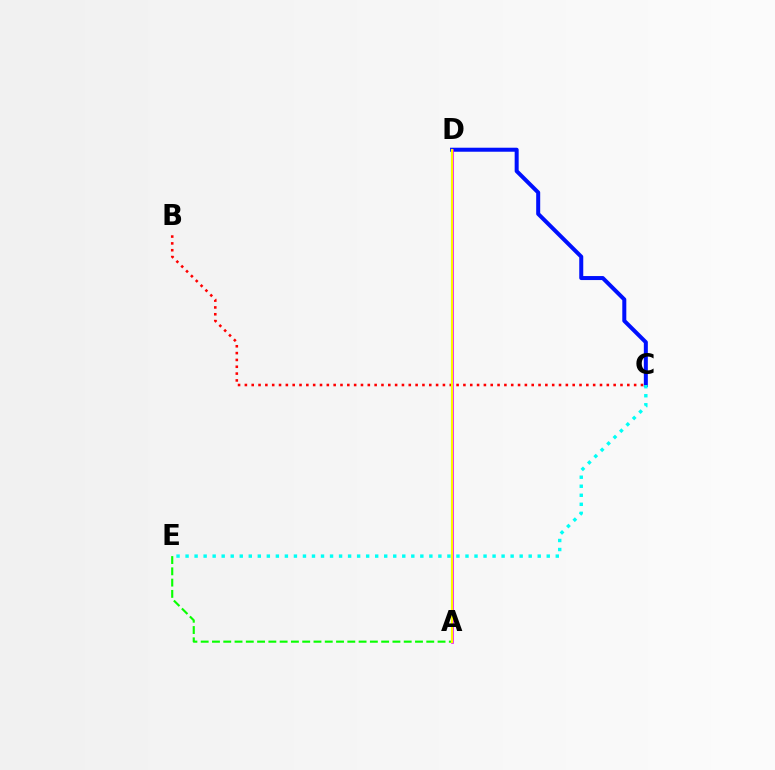{('C', 'D'): [{'color': '#0010ff', 'line_style': 'solid', 'thickness': 2.88}], ('A', 'E'): [{'color': '#08ff00', 'line_style': 'dashed', 'thickness': 1.53}], ('A', 'D'): [{'color': '#ee00ff', 'line_style': 'solid', 'thickness': 1.9}, {'color': '#fcf500', 'line_style': 'solid', 'thickness': 1.54}], ('C', 'E'): [{'color': '#00fff6', 'line_style': 'dotted', 'thickness': 2.45}], ('B', 'C'): [{'color': '#ff0000', 'line_style': 'dotted', 'thickness': 1.86}]}